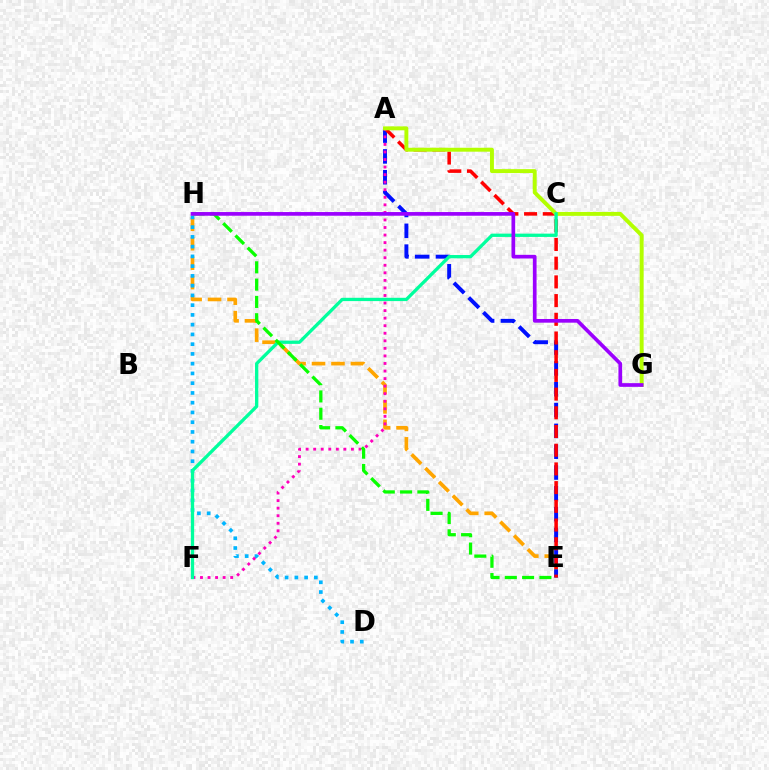{('E', 'H'): [{'color': '#ffa500', 'line_style': 'dashed', 'thickness': 2.64}, {'color': '#08ff00', 'line_style': 'dashed', 'thickness': 2.35}], ('D', 'H'): [{'color': '#00b5ff', 'line_style': 'dotted', 'thickness': 2.65}], ('A', 'E'): [{'color': '#0010ff', 'line_style': 'dashed', 'thickness': 2.83}, {'color': '#ff0000', 'line_style': 'dashed', 'thickness': 2.54}], ('A', 'F'): [{'color': '#ff00bd', 'line_style': 'dotted', 'thickness': 2.05}], ('A', 'G'): [{'color': '#b3ff00', 'line_style': 'solid', 'thickness': 2.83}], ('C', 'F'): [{'color': '#00ff9d', 'line_style': 'solid', 'thickness': 2.37}], ('G', 'H'): [{'color': '#9b00ff', 'line_style': 'solid', 'thickness': 2.65}]}